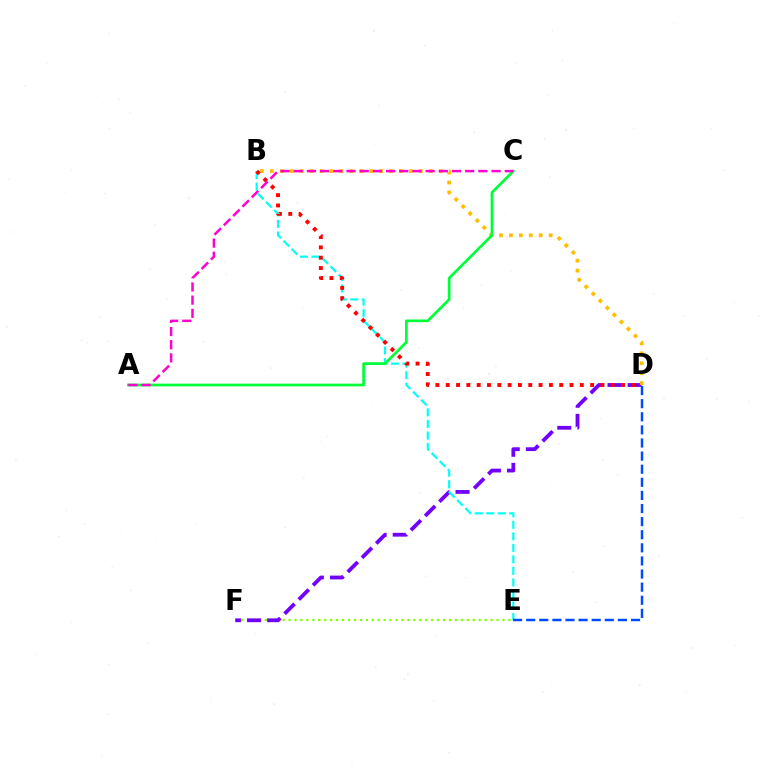{('E', 'F'): [{'color': '#84ff00', 'line_style': 'dotted', 'thickness': 1.61}], ('D', 'F'): [{'color': '#7200ff', 'line_style': 'dashed', 'thickness': 2.73}], ('B', 'D'): [{'color': '#ffbd00', 'line_style': 'dotted', 'thickness': 2.7}, {'color': '#ff0000', 'line_style': 'dotted', 'thickness': 2.8}], ('B', 'E'): [{'color': '#00fff6', 'line_style': 'dashed', 'thickness': 1.57}], ('D', 'E'): [{'color': '#004bff', 'line_style': 'dashed', 'thickness': 1.78}], ('A', 'C'): [{'color': '#00ff39', 'line_style': 'solid', 'thickness': 1.96}, {'color': '#ff00cf', 'line_style': 'dashed', 'thickness': 1.79}]}